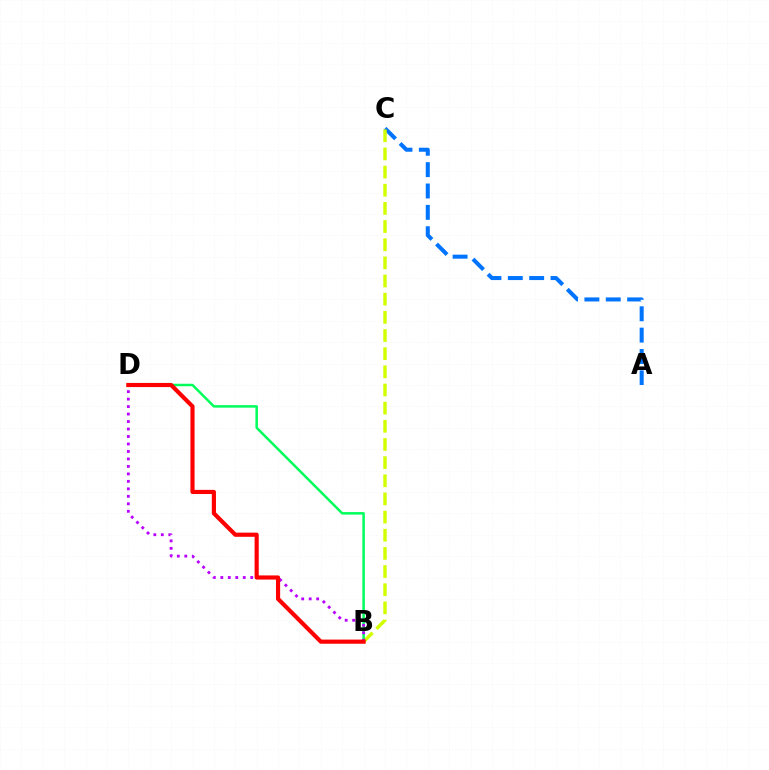{('A', 'C'): [{'color': '#0074ff', 'line_style': 'dashed', 'thickness': 2.9}], ('B', 'C'): [{'color': '#d1ff00', 'line_style': 'dashed', 'thickness': 2.47}], ('B', 'D'): [{'color': '#00ff5c', 'line_style': 'solid', 'thickness': 1.81}, {'color': '#b900ff', 'line_style': 'dotted', 'thickness': 2.03}, {'color': '#ff0000', 'line_style': 'solid', 'thickness': 2.99}]}